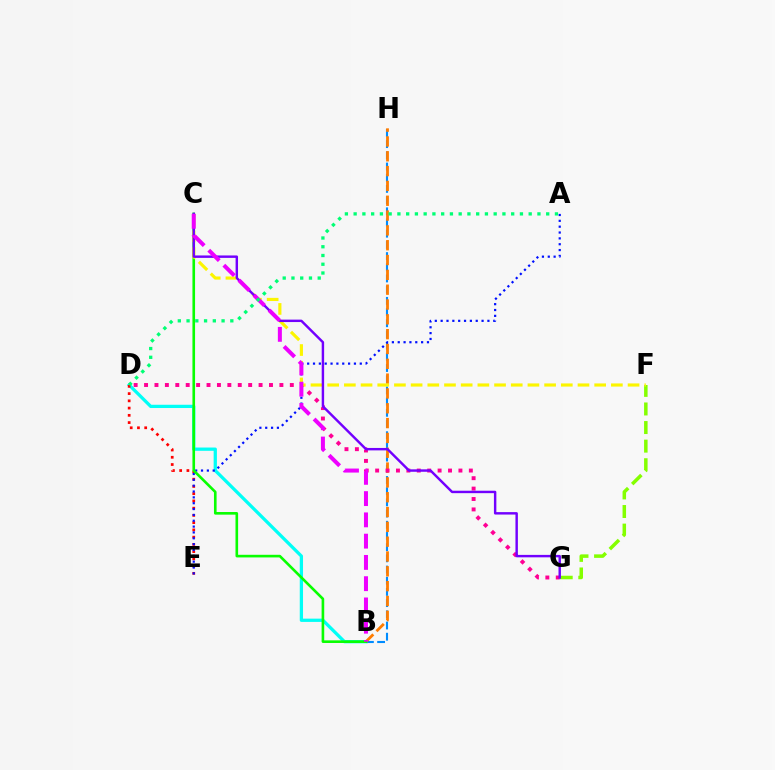{('B', 'D'): [{'color': '#00fff6', 'line_style': 'solid', 'thickness': 2.36}], ('D', 'E'): [{'color': '#ff0000', 'line_style': 'dotted', 'thickness': 1.97}], ('B', 'H'): [{'color': '#008cff', 'line_style': 'dashed', 'thickness': 1.52}, {'color': '#ff7c00', 'line_style': 'dashed', 'thickness': 2.01}], ('A', 'E'): [{'color': '#0010ff', 'line_style': 'dotted', 'thickness': 1.59}], ('D', 'G'): [{'color': '#ff0094', 'line_style': 'dotted', 'thickness': 2.83}], ('F', 'G'): [{'color': '#84ff00', 'line_style': 'dashed', 'thickness': 2.52}], ('B', 'C'): [{'color': '#08ff00', 'line_style': 'solid', 'thickness': 1.89}, {'color': '#ee00ff', 'line_style': 'dashed', 'thickness': 2.89}], ('C', 'F'): [{'color': '#fcf500', 'line_style': 'dashed', 'thickness': 2.27}], ('C', 'G'): [{'color': '#7200ff', 'line_style': 'solid', 'thickness': 1.75}], ('A', 'D'): [{'color': '#00ff74', 'line_style': 'dotted', 'thickness': 2.38}]}